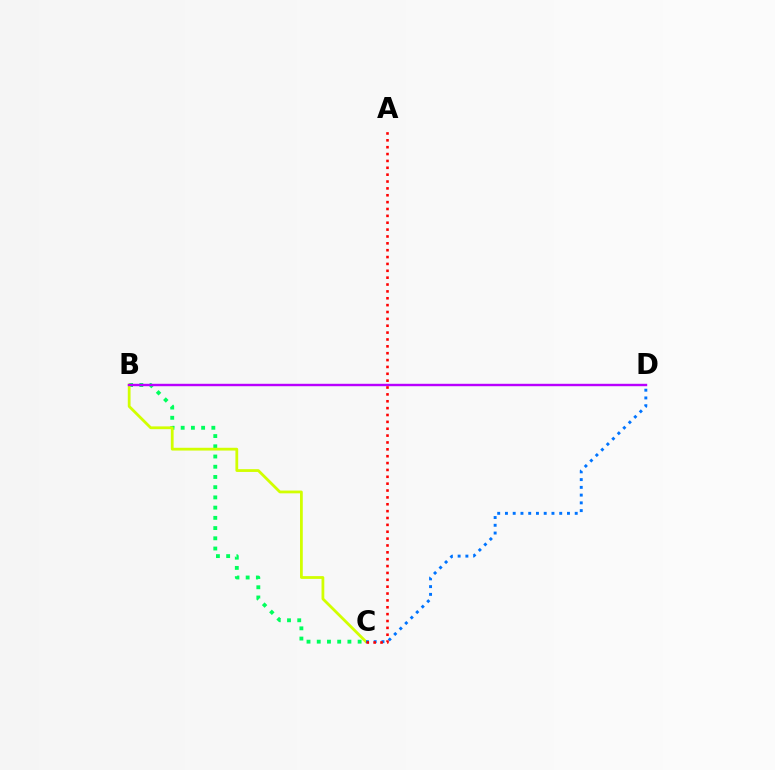{('B', 'C'): [{'color': '#00ff5c', 'line_style': 'dotted', 'thickness': 2.78}, {'color': '#d1ff00', 'line_style': 'solid', 'thickness': 2.0}], ('C', 'D'): [{'color': '#0074ff', 'line_style': 'dotted', 'thickness': 2.11}], ('B', 'D'): [{'color': '#b900ff', 'line_style': 'solid', 'thickness': 1.74}], ('A', 'C'): [{'color': '#ff0000', 'line_style': 'dotted', 'thickness': 1.87}]}